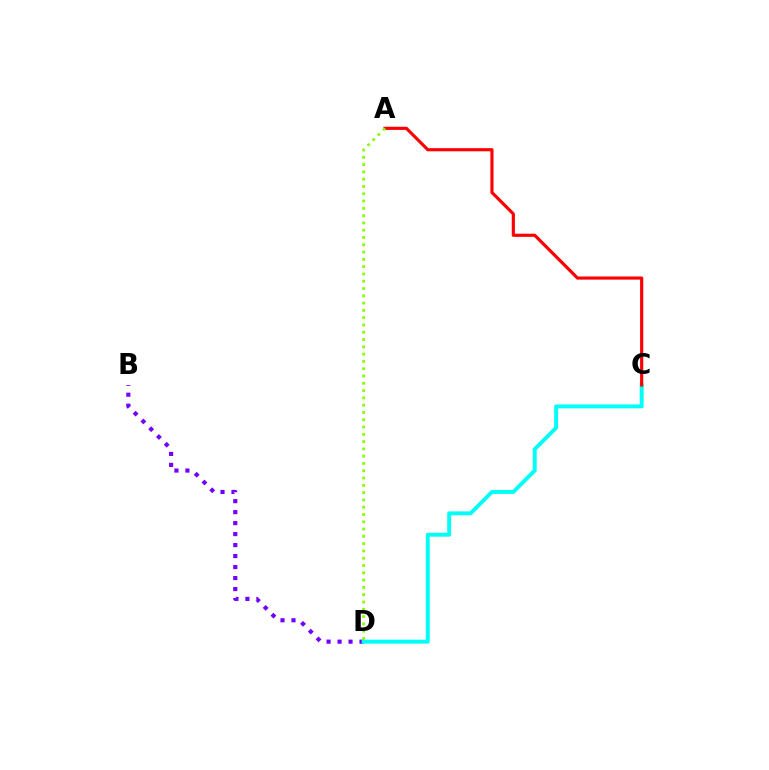{('B', 'D'): [{'color': '#7200ff', 'line_style': 'dotted', 'thickness': 2.99}], ('C', 'D'): [{'color': '#00fff6', 'line_style': 'solid', 'thickness': 2.82}], ('A', 'C'): [{'color': '#ff0000', 'line_style': 'solid', 'thickness': 2.26}], ('A', 'D'): [{'color': '#84ff00', 'line_style': 'dotted', 'thickness': 1.98}]}